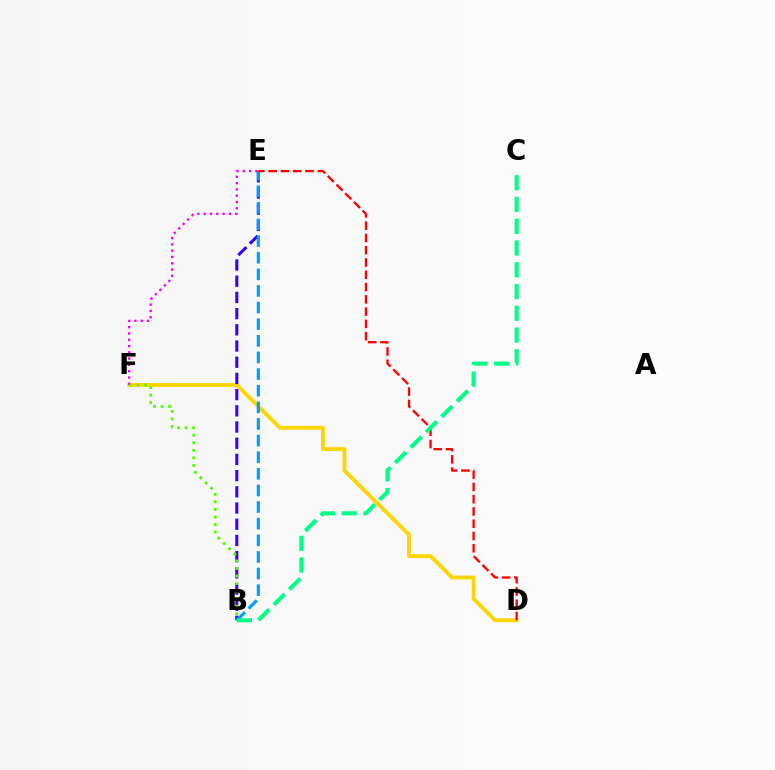{('D', 'F'): [{'color': '#ffd500', 'line_style': 'solid', 'thickness': 2.76}], ('E', 'F'): [{'color': '#ff00ed', 'line_style': 'dotted', 'thickness': 1.71}], ('B', 'E'): [{'color': '#3700ff', 'line_style': 'dashed', 'thickness': 2.2}, {'color': '#009eff', 'line_style': 'dashed', 'thickness': 2.26}], ('D', 'E'): [{'color': '#ff0000', 'line_style': 'dashed', 'thickness': 1.67}], ('B', 'F'): [{'color': '#4fff00', 'line_style': 'dotted', 'thickness': 2.05}], ('B', 'C'): [{'color': '#00ff86', 'line_style': 'dashed', 'thickness': 2.96}]}